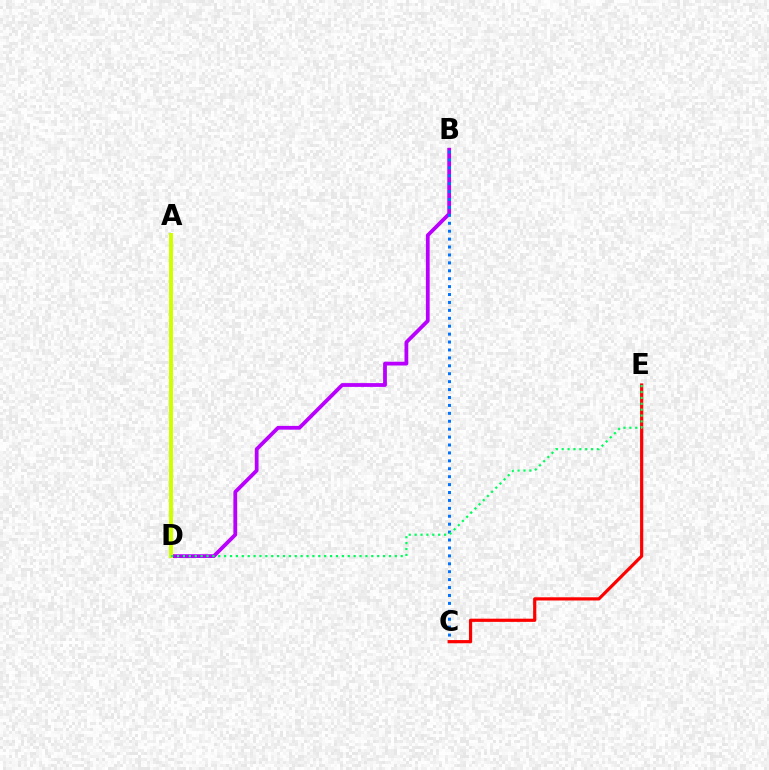{('B', 'D'): [{'color': '#b900ff', 'line_style': 'solid', 'thickness': 2.72}], ('B', 'C'): [{'color': '#0074ff', 'line_style': 'dotted', 'thickness': 2.15}], ('A', 'D'): [{'color': '#d1ff00', 'line_style': 'solid', 'thickness': 2.88}], ('C', 'E'): [{'color': '#ff0000', 'line_style': 'solid', 'thickness': 2.3}], ('D', 'E'): [{'color': '#00ff5c', 'line_style': 'dotted', 'thickness': 1.6}]}